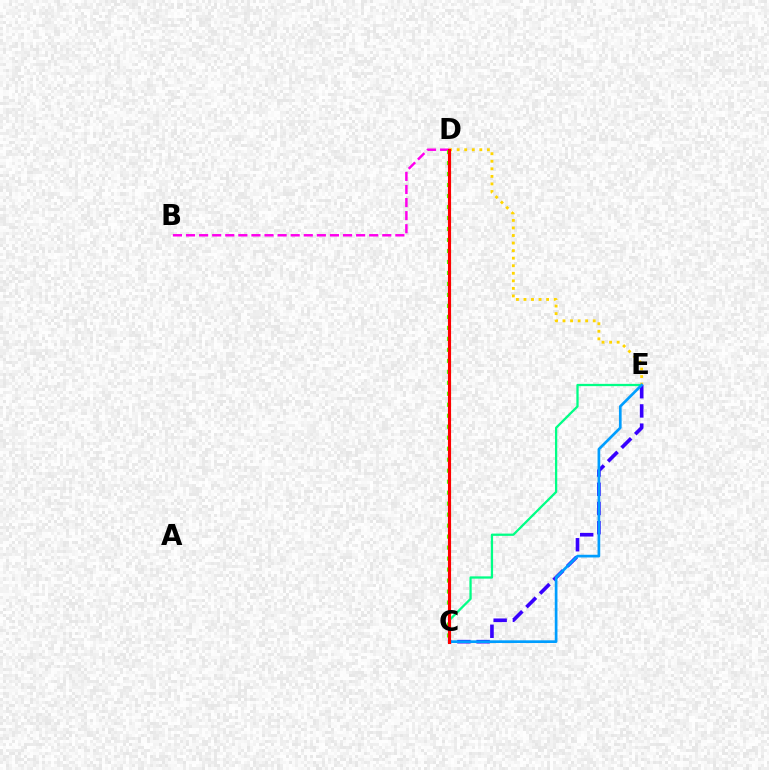{('B', 'D'): [{'color': '#ff00ed', 'line_style': 'dashed', 'thickness': 1.78}], ('C', 'E'): [{'color': '#00ff86', 'line_style': 'solid', 'thickness': 1.64}, {'color': '#3700ff', 'line_style': 'dashed', 'thickness': 2.61}, {'color': '#009eff', 'line_style': 'solid', 'thickness': 1.94}], ('D', 'E'): [{'color': '#ffd500', 'line_style': 'dotted', 'thickness': 2.05}], ('C', 'D'): [{'color': '#4fff00', 'line_style': 'dotted', 'thickness': 2.99}, {'color': '#ff0000', 'line_style': 'solid', 'thickness': 2.24}]}